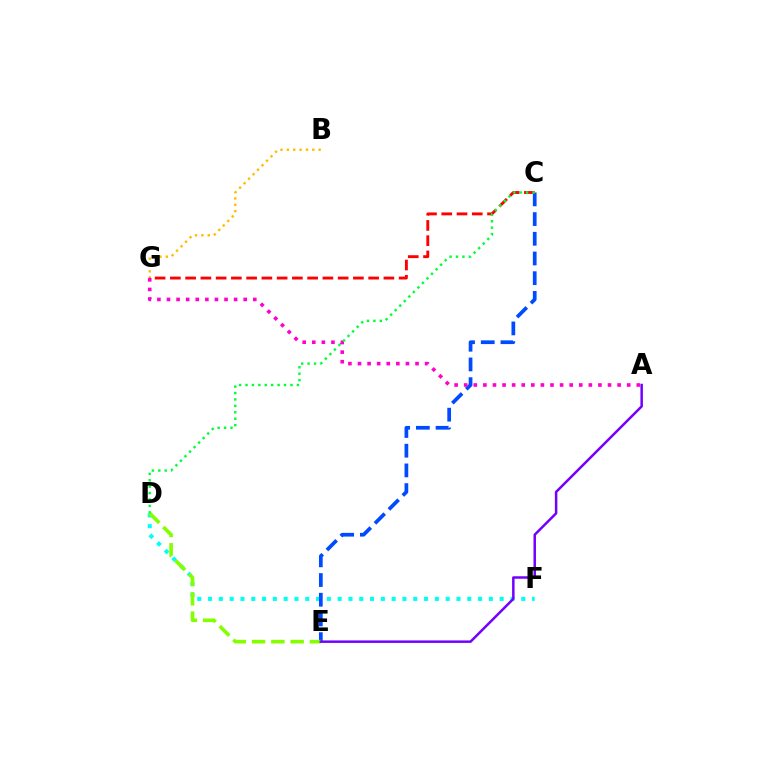{('D', 'F'): [{'color': '#00fff6', 'line_style': 'dotted', 'thickness': 2.93}], ('C', 'E'): [{'color': '#004bff', 'line_style': 'dashed', 'thickness': 2.68}], ('B', 'G'): [{'color': '#ffbd00', 'line_style': 'dotted', 'thickness': 1.73}], ('A', 'G'): [{'color': '#ff00cf', 'line_style': 'dotted', 'thickness': 2.61}], ('D', 'E'): [{'color': '#84ff00', 'line_style': 'dashed', 'thickness': 2.62}], ('C', 'G'): [{'color': '#ff0000', 'line_style': 'dashed', 'thickness': 2.07}], ('A', 'E'): [{'color': '#7200ff', 'line_style': 'solid', 'thickness': 1.79}], ('C', 'D'): [{'color': '#00ff39', 'line_style': 'dotted', 'thickness': 1.75}]}